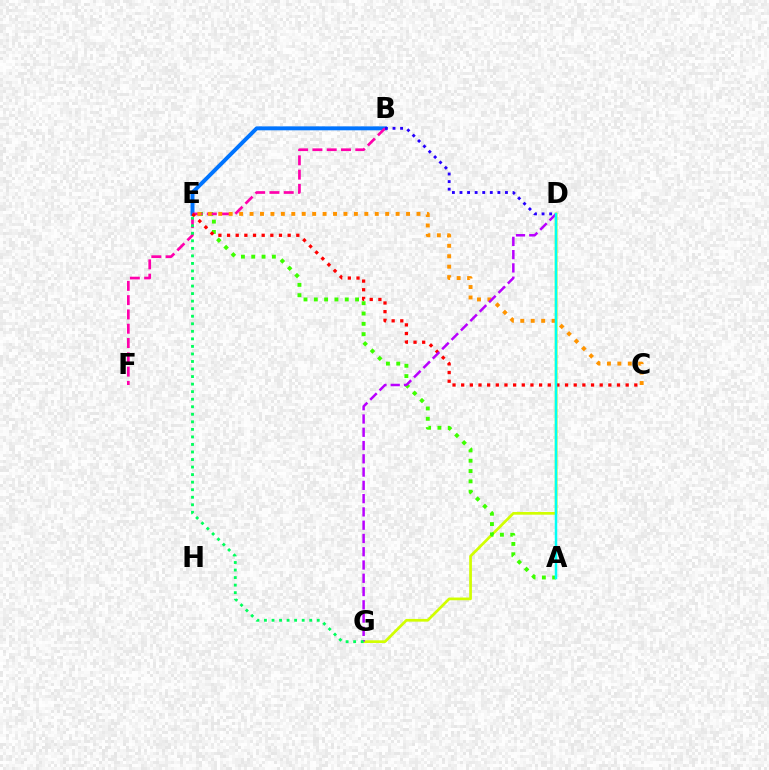{('B', 'E'): [{'color': '#0074ff', 'line_style': 'solid', 'thickness': 2.84}], ('D', 'G'): [{'color': '#d1ff00', 'line_style': 'solid', 'thickness': 1.95}, {'color': '#b900ff', 'line_style': 'dashed', 'thickness': 1.8}], ('A', 'E'): [{'color': '#3dff00', 'line_style': 'dotted', 'thickness': 2.8}], ('B', 'F'): [{'color': '#ff00ac', 'line_style': 'dashed', 'thickness': 1.94}], ('C', 'E'): [{'color': '#ff9400', 'line_style': 'dotted', 'thickness': 2.83}, {'color': '#ff0000', 'line_style': 'dotted', 'thickness': 2.35}], ('B', 'D'): [{'color': '#2500ff', 'line_style': 'dotted', 'thickness': 2.06}], ('E', 'G'): [{'color': '#00ff5c', 'line_style': 'dotted', 'thickness': 2.05}], ('A', 'D'): [{'color': '#00fff6', 'line_style': 'solid', 'thickness': 1.78}]}